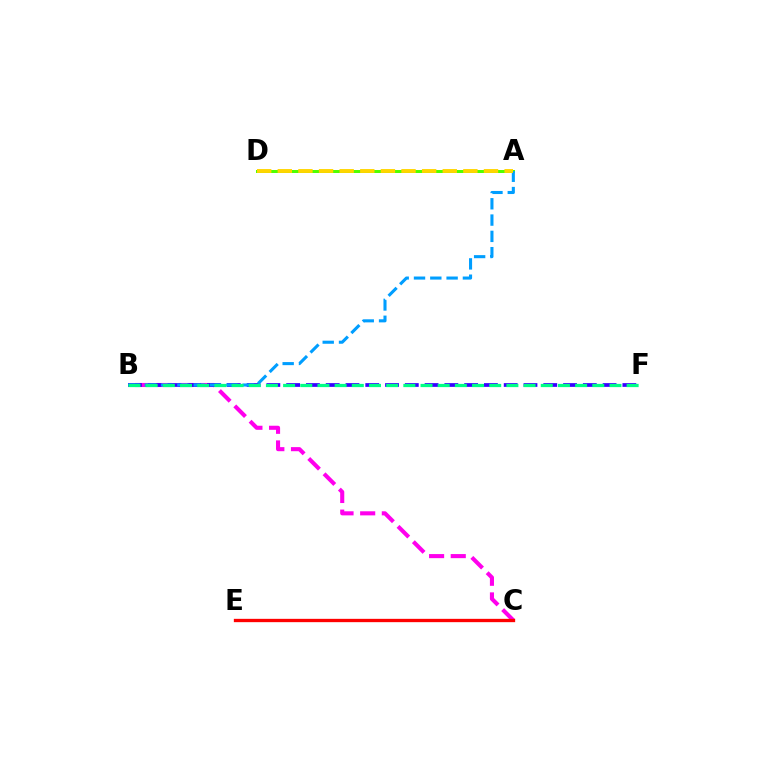{('B', 'C'): [{'color': '#ff00ed', 'line_style': 'dashed', 'thickness': 2.94}], ('B', 'F'): [{'color': '#3700ff', 'line_style': 'dashed', 'thickness': 2.69}, {'color': '#00ff86', 'line_style': 'dashed', 'thickness': 2.33}], ('C', 'E'): [{'color': '#ff0000', 'line_style': 'solid', 'thickness': 2.39}], ('A', 'D'): [{'color': '#4fff00', 'line_style': 'solid', 'thickness': 2.15}, {'color': '#ffd500', 'line_style': 'dashed', 'thickness': 2.8}], ('A', 'B'): [{'color': '#009eff', 'line_style': 'dashed', 'thickness': 2.21}]}